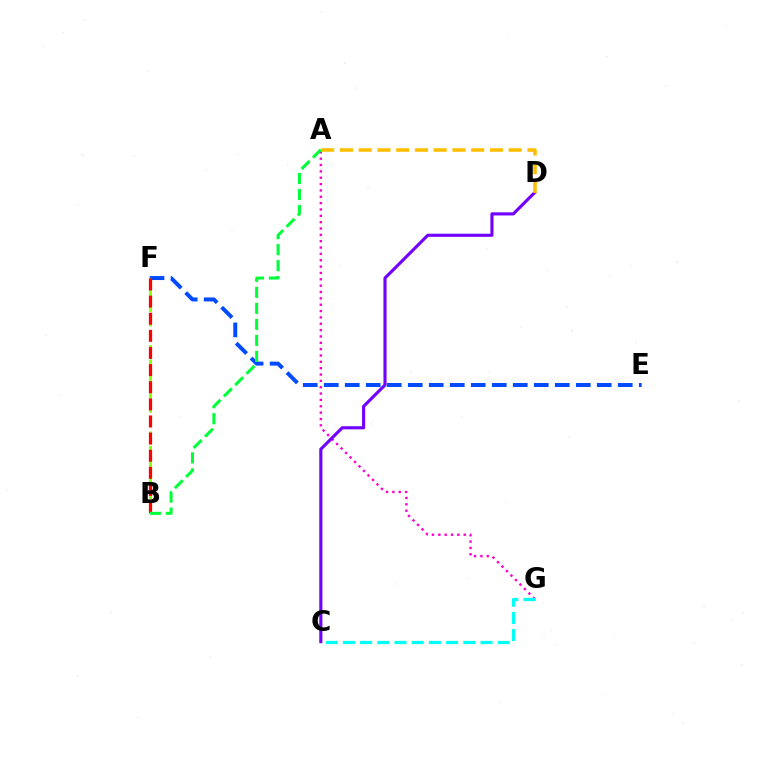{('A', 'G'): [{'color': '#ff00cf', 'line_style': 'dotted', 'thickness': 1.72}], ('E', 'F'): [{'color': '#004bff', 'line_style': 'dashed', 'thickness': 2.85}], ('B', 'F'): [{'color': '#84ff00', 'line_style': 'dashed', 'thickness': 1.96}, {'color': '#ff0000', 'line_style': 'dashed', 'thickness': 2.33}], ('C', 'G'): [{'color': '#00fff6', 'line_style': 'dashed', 'thickness': 2.34}], ('C', 'D'): [{'color': '#7200ff', 'line_style': 'solid', 'thickness': 2.25}], ('A', 'B'): [{'color': '#00ff39', 'line_style': 'dashed', 'thickness': 2.18}], ('A', 'D'): [{'color': '#ffbd00', 'line_style': 'dashed', 'thickness': 2.55}]}